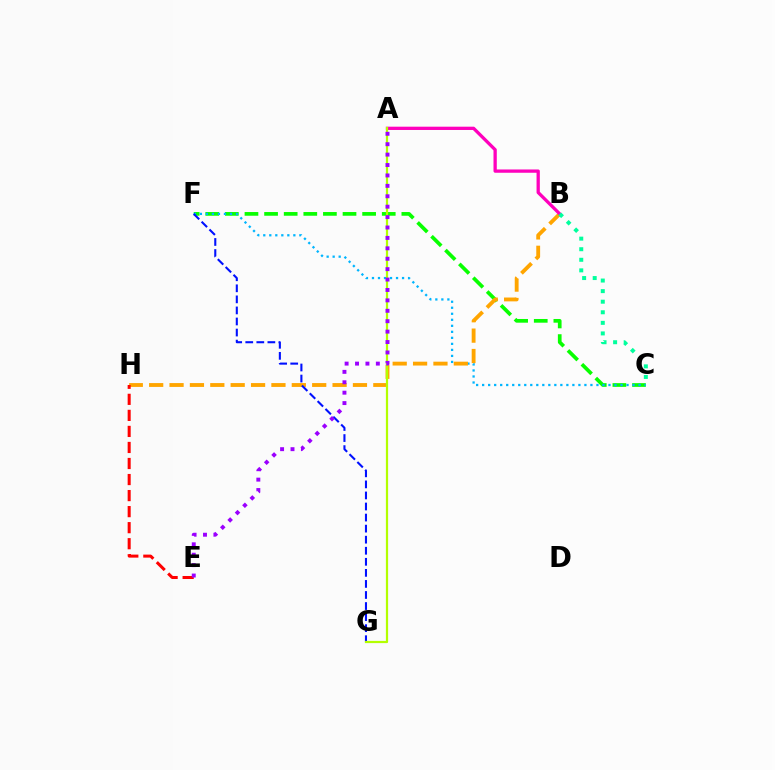{('C', 'F'): [{'color': '#08ff00', 'line_style': 'dashed', 'thickness': 2.66}, {'color': '#00b5ff', 'line_style': 'dotted', 'thickness': 1.63}], ('B', 'H'): [{'color': '#ffa500', 'line_style': 'dashed', 'thickness': 2.77}], ('A', 'B'): [{'color': '#ff00bd', 'line_style': 'solid', 'thickness': 2.37}], ('E', 'H'): [{'color': '#ff0000', 'line_style': 'dashed', 'thickness': 2.18}], ('F', 'G'): [{'color': '#0010ff', 'line_style': 'dashed', 'thickness': 1.5}], ('A', 'G'): [{'color': '#b3ff00', 'line_style': 'solid', 'thickness': 1.6}], ('A', 'E'): [{'color': '#9b00ff', 'line_style': 'dotted', 'thickness': 2.83}], ('B', 'C'): [{'color': '#00ff9d', 'line_style': 'dotted', 'thickness': 2.87}]}